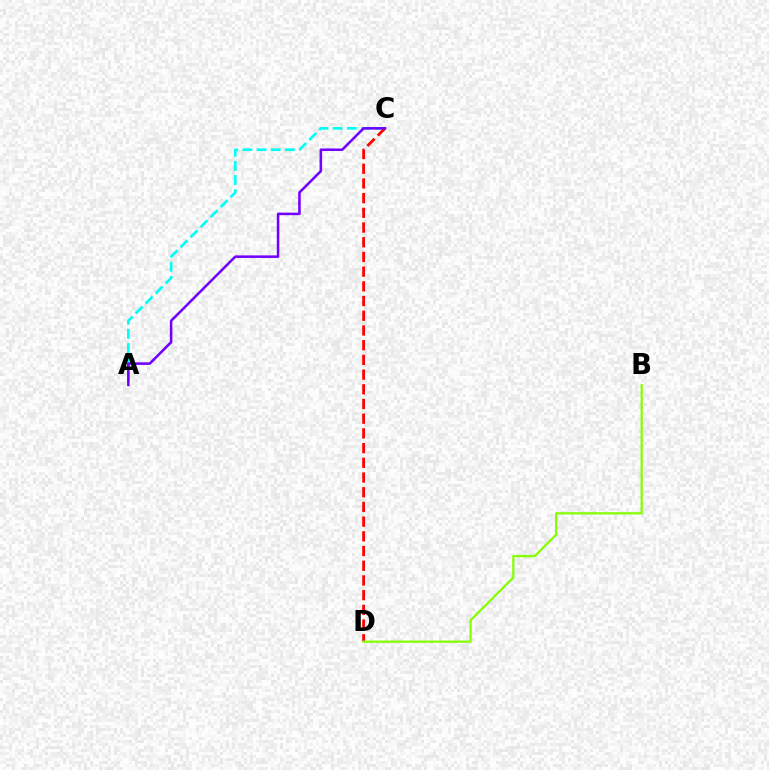{('A', 'C'): [{'color': '#00fff6', 'line_style': 'dashed', 'thickness': 1.92}, {'color': '#7200ff', 'line_style': 'solid', 'thickness': 1.84}], ('C', 'D'): [{'color': '#ff0000', 'line_style': 'dashed', 'thickness': 2.0}], ('B', 'D'): [{'color': '#84ff00', 'line_style': 'solid', 'thickness': 1.6}]}